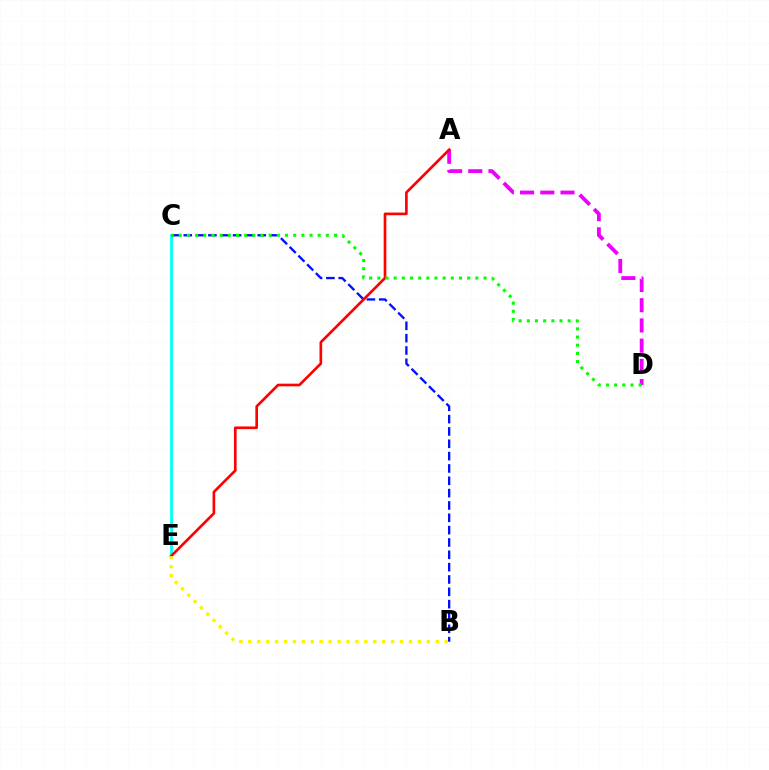{('C', 'E'): [{'color': '#00fff6', 'line_style': 'solid', 'thickness': 2.0}], ('B', 'C'): [{'color': '#0010ff', 'line_style': 'dashed', 'thickness': 1.68}], ('A', 'D'): [{'color': '#ee00ff', 'line_style': 'dashed', 'thickness': 2.75}], ('A', 'E'): [{'color': '#ff0000', 'line_style': 'solid', 'thickness': 1.91}], ('C', 'D'): [{'color': '#08ff00', 'line_style': 'dotted', 'thickness': 2.22}], ('B', 'E'): [{'color': '#fcf500', 'line_style': 'dotted', 'thickness': 2.43}]}